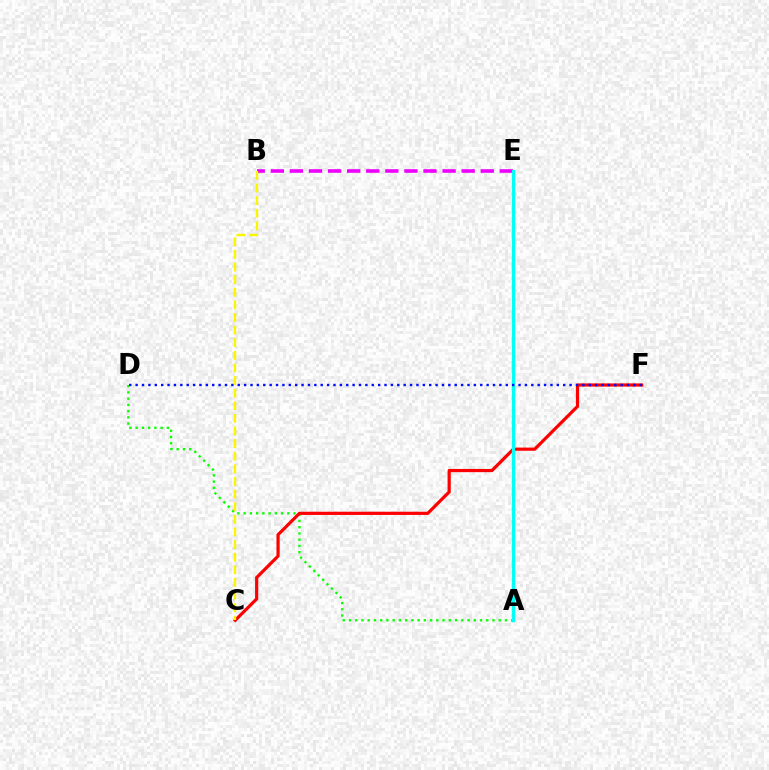{('A', 'D'): [{'color': '#08ff00', 'line_style': 'dotted', 'thickness': 1.7}], ('B', 'E'): [{'color': '#ee00ff', 'line_style': 'dashed', 'thickness': 2.59}], ('C', 'F'): [{'color': '#ff0000', 'line_style': 'solid', 'thickness': 2.3}], ('A', 'E'): [{'color': '#00fff6', 'line_style': 'solid', 'thickness': 2.37}], ('B', 'C'): [{'color': '#fcf500', 'line_style': 'dashed', 'thickness': 1.71}], ('D', 'F'): [{'color': '#0010ff', 'line_style': 'dotted', 'thickness': 1.73}]}